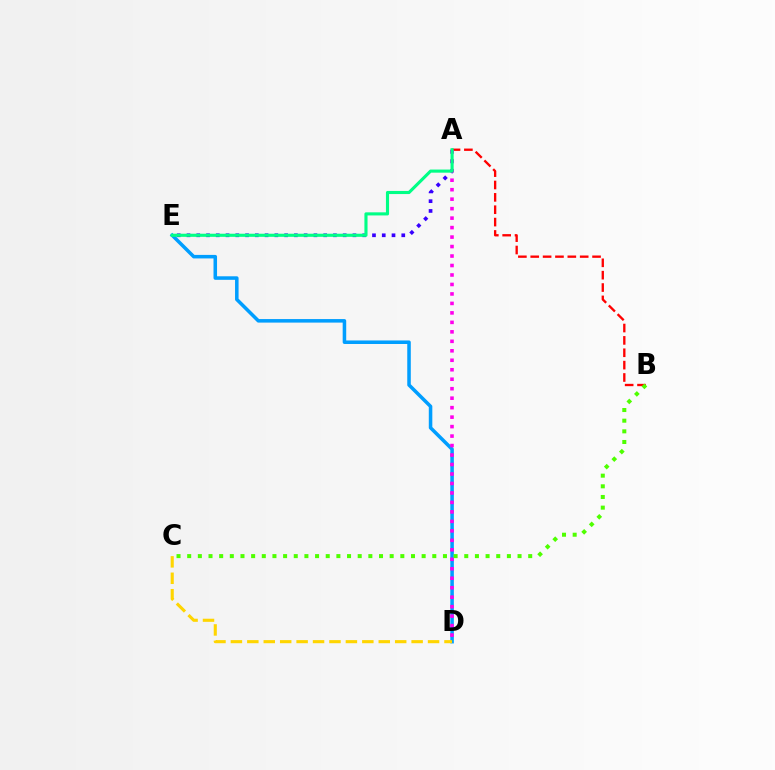{('A', 'B'): [{'color': '#ff0000', 'line_style': 'dashed', 'thickness': 1.68}], ('A', 'E'): [{'color': '#3700ff', 'line_style': 'dotted', 'thickness': 2.65}, {'color': '#00ff86', 'line_style': 'solid', 'thickness': 2.24}], ('D', 'E'): [{'color': '#009eff', 'line_style': 'solid', 'thickness': 2.54}], ('A', 'D'): [{'color': '#ff00ed', 'line_style': 'dotted', 'thickness': 2.57}], ('B', 'C'): [{'color': '#4fff00', 'line_style': 'dotted', 'thickness': 2.9}], ('C', 'D'): [{'color': '#ffd500', 'line_style': 'dashed', 'thickness': 2.23}]}